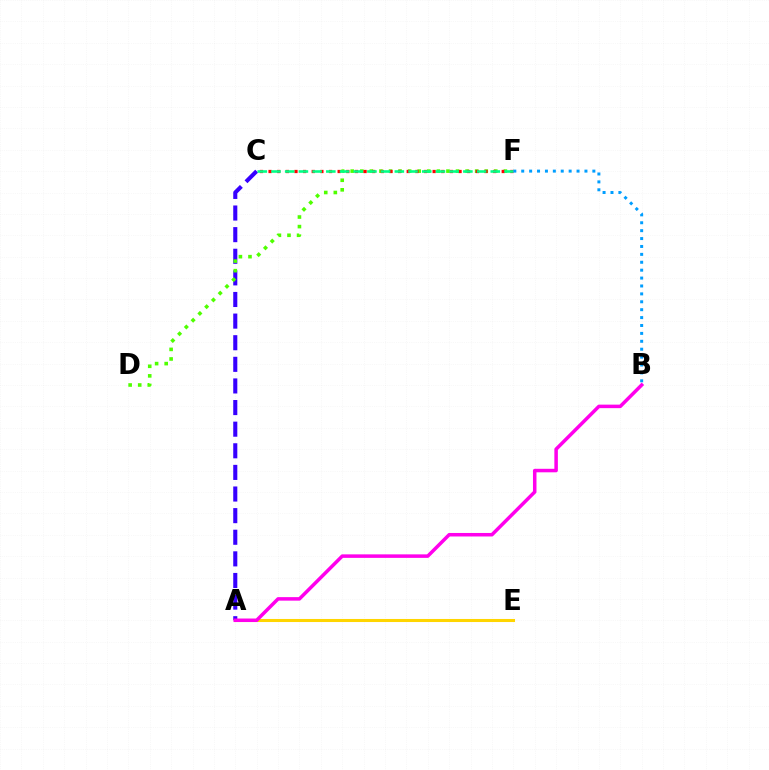{('A', 'C'): [{'color': '#3700ff', 'line_style': 'dashed', 'thickness': 2.94}], ('D', 'F'): [{'color': '#4fff00', 'line_style': 'dotted', 'thickness': 2.6}], ('C', 'F'): [{'color': '#ff0000', 'line_style': 'dotted', 'thickness': 2.35}, {'color': '#00ff86', 'line_style': 'dashed', 'thickness': 1.86}], ('B', 'F'): [{'color': '#009eff', 'line_style': 'dotted', 'thickness': 2.15}], ('A', 'E'): [{'color': '#ffd500', 'line_style': 'solid', 'thickness': 2.2}], ('A', 'B'): [{'color': '#ff00ed', 'line_style': 'solid', 'thickness': 2.53}]}